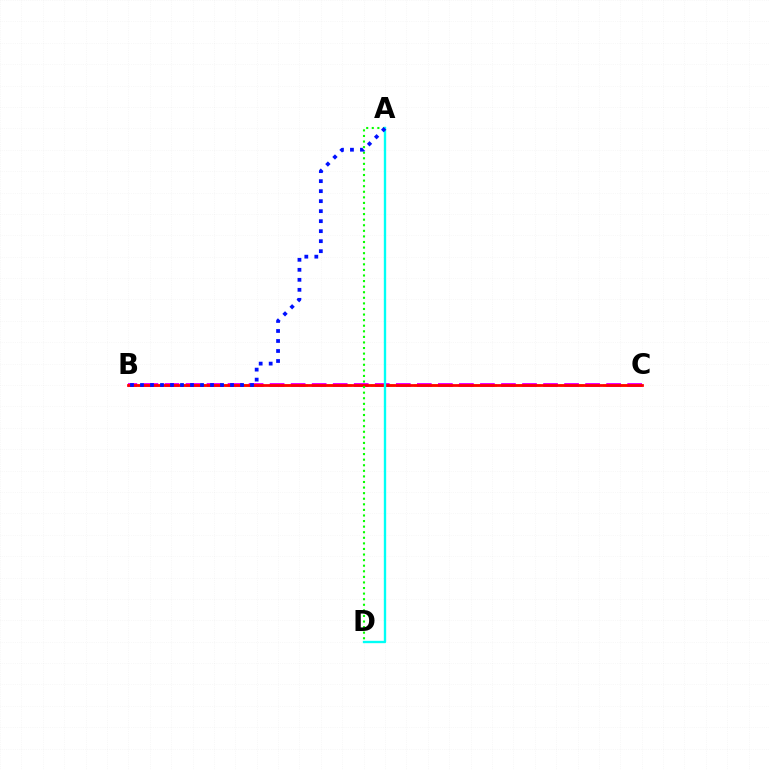{('B', 'C'): [{'color': '#fcf500', 'line_style': 'dashed', 'thickness': 1.98}, {'color': '#ee00ff', 'line_style': 'dashed', 'thickness': 2.86}, {'color': '#ff0000', 'line_style': 'solid', 'thickness': 1.98}], ('A', 'D'): [{'color': '#08ff00', 'line_style': 'dotted', 'thickness': 1.52}, {'color': '#00fff6', 'line_style': 'solid', 'thickness': 1.7}], ('A', 'B'): [{'color': '#0010ff', 'line_style': 'dotted', 'thickness': 2.72}]}